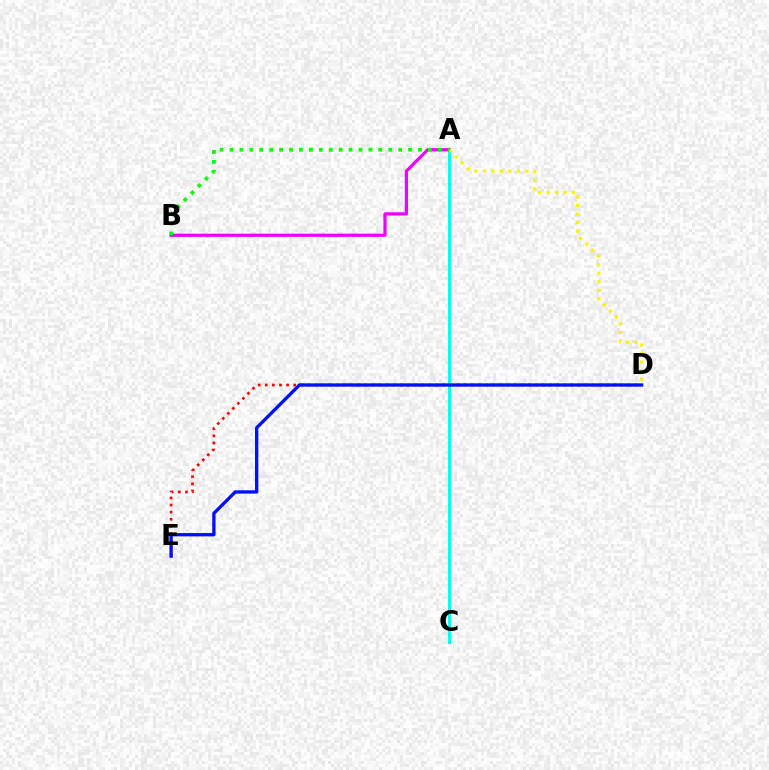{('A', 'C'): [{'color': '#00fff6', 'line_style': 'solid', 'thickness': 2.13}], ('D', 'E'): [{'color': '#ff0000', 'line_style': 'dotted', 'thickness': 1.93}, {'color': '#0010ff', 'line_style': 'solid', 'thickness': 2.39}], ('A', 'B'): [{'color': '#ee00ff', 'line_style': 'solid', 'thickness': 2.3}, {'color': '#08ff00', 'line_style': 'dotted', 'thickness': 2.7}], ('A', 'D'): [{'color': '#fcf500', 'line_style': 'dotted', 'thickness': 2.31}]}